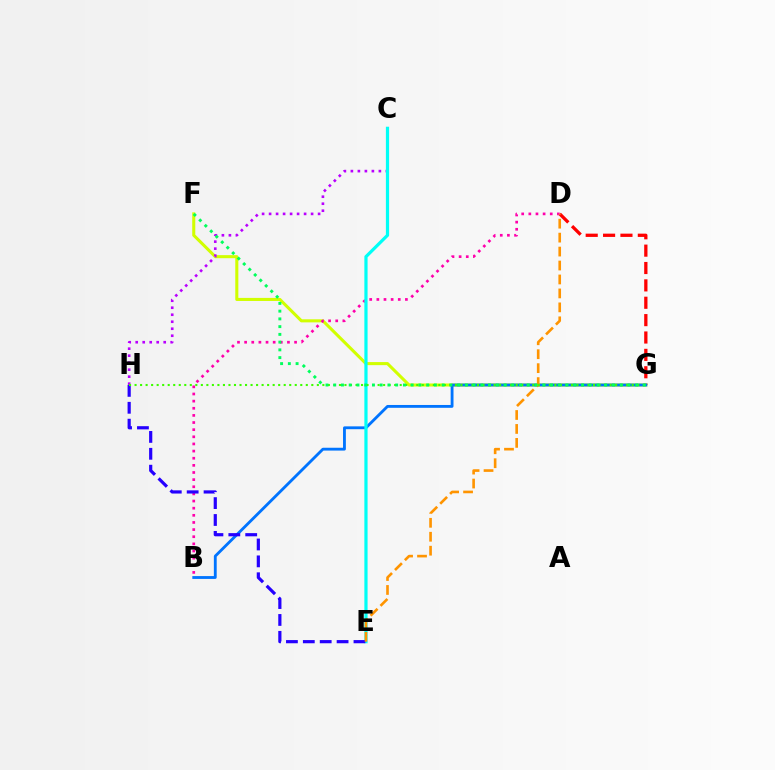{('D', 'G'): [{'color': '#ff0000', 'line_style': 'dashed', 'thickness': 2.36}], ('F', 'G'): [{'color': '#d1ff00', 'line_style': 'solid', 'thickness': 2.21}, {'color': '#00ff5c', 'line_style': 'dotted', 'thickness': 2.1}], ('B', 'D'): [{'color': '#ff00ac', 'line_style': 'dotted', 'thickness': 1.94}], ('B', 'G'): [{'color': '#0074ff', 'line_style': 'solid', 'thickness': 2.04}], ('C', 'H'): [{'color': '#b900ff', 'line_style': 'dotted', 'thickness': 1.9}], ('C', 'E'): [{'color': '#00fff6', 'line_style': 'solid', 'thickness': 2.31}], ('E', 'H'): [{'color': '#2500ff', 'line_style': 'dashed', 'thickness': 2.29}], ('D', 'E'): [{'color': '#ff9400', 'line_style': 'dashed', 'thickness': 1.9}], ('G', 'H'): [{'color': '#3dff00', 'line_style': 'dotted', 'thickness': 1.5}]}